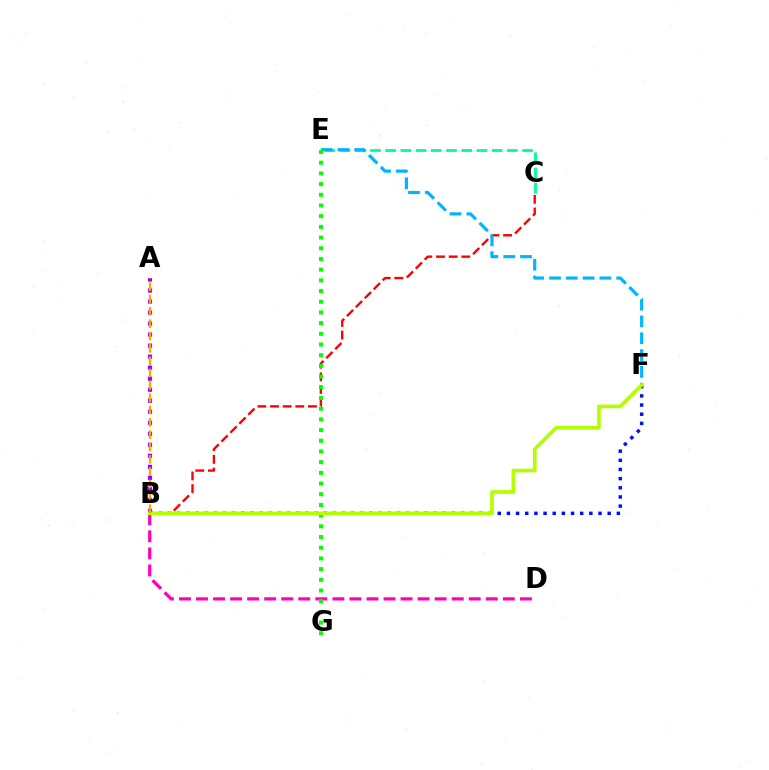{('A', 'B'): [{'color': '#9b00ff', 'line_style': 'dotted', 'thickness': 2.99}, {'color': '#ffa500', 'line_style': 'dashed', 'thickness': 1.68}], ('B', 'D'): [{'color': '#ff00bd', 'line_style': 'dashed', 'thickness': 2.32}], ('B', 'F'): [{'color': '#0010ff', 'line_style': 'dotted', 'thickness': 2.49}, {'color': '#b3ff00', 'line_style': 'solid', 'thickness': 2.64}], ('B', 'C'): [{'color': '#ff0000', 'line_style': 'dashed', 'thickness': 1.72}], ('C', 'E'): [{'color': '#00ff9d', 'line_style': 'dashed', 'thickness': 2.07}], ('E', 'F'): [{'color': '#00b5ff', 'line_style': 'dashed', 'thickness': 2.28}], ('E', 'G'): [{'color': '#08ff00', 'line_style': 'dotted', 'thickness': 2.91}]}